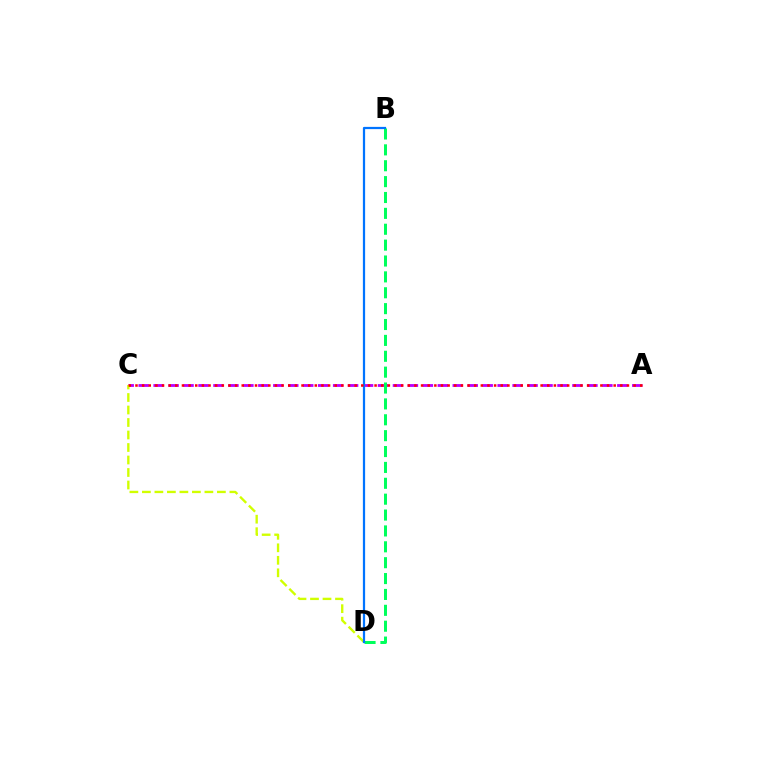{('A', 'C'): [{'color': '#b900ff', 'line_style': 'dashed', 'thickness': 2.03}, {'color': '#ff0000', 'line_style': 'dotted', 'thickness': 1.8}], ('B', 'D'): [{'color': '#00ff5c', 'line_style': 'dashed', 'thickness': 2.16}, {'color': '#0074ff', 'line_style': 'solid', 'thickness': 1.61}], ('C', 'D'): [{'color': '#d1ff00', 'line_style': 'dashed', 'thickness': 1.7}]}